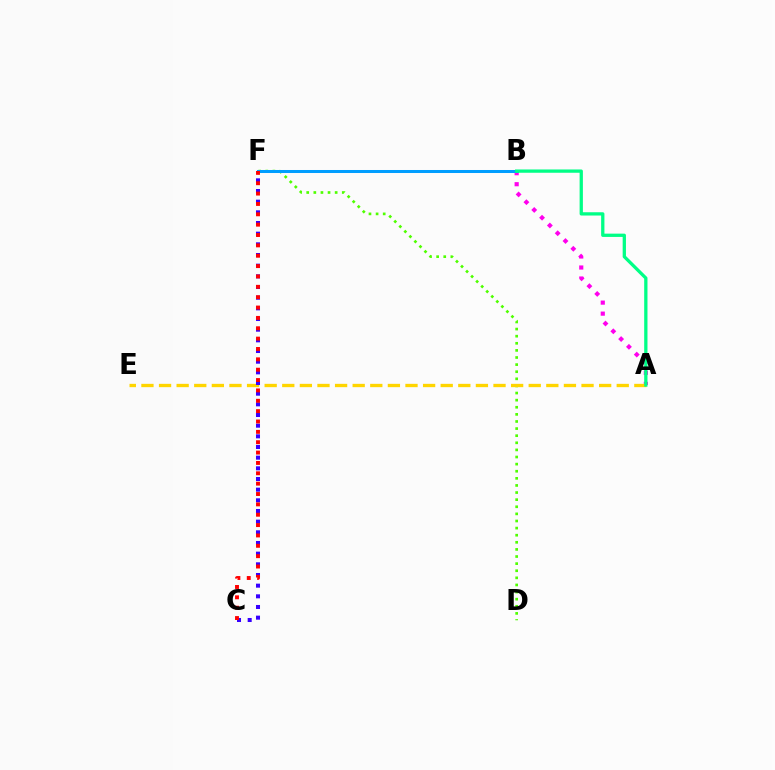{('A', 'B'): [{'color': '#ff00ed', 'line_style': 'dotted', 'thickness': 2.99}, {'color': '#00ff86', 'line_style': 'solid', 'thickness': 2.37}], ('D', 'F'): [{'color': '#4fff00', 'line_style': 'dotted', 'thickness': 1.93}], ('A', 'E'): [{'color': '#ffd500', 'line_style': 'dashed', 'thickness': 2.39}], ('B', 'F'): [{'color': '#009eff', 'line_style': 'solid', 'thickness': 2.17}], ('C', 'F'): [{'color': '#3700ff', 'line_style': 'dotted', 'thickness': 2.9}, {'color': '#ff0000', 'line_style': 'dotted', 'thickness': 2.81}]}